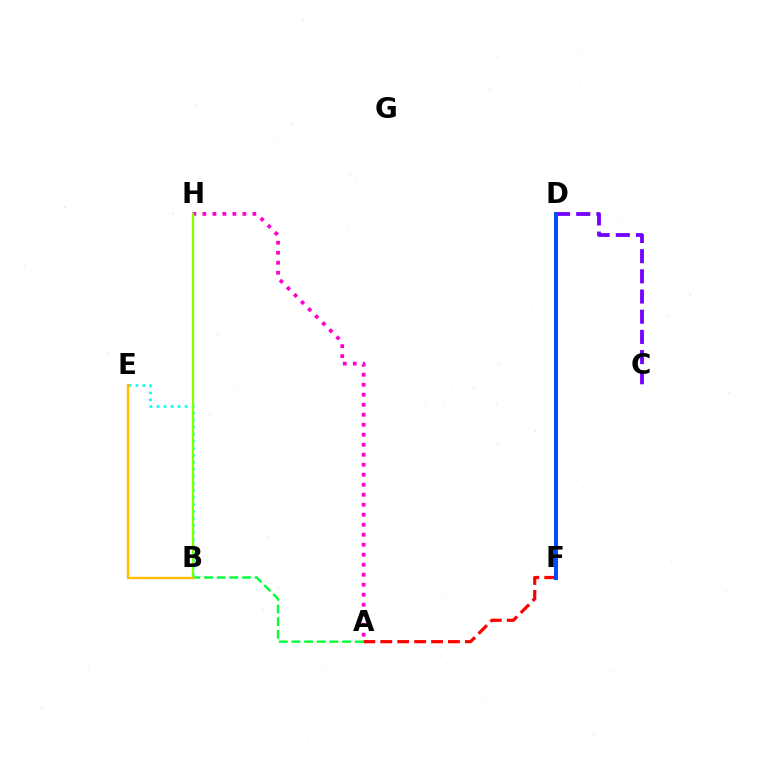{('A', 'B'): [{'color': '#00ff39', 'line_style': 'dashed', 'thickness': 1.72}], ('A', 'F'): [{'color': '#ff0000', 'line_style': 'dashed', 'thickness': 2.3}], ('C', 'D'): [{'color': '#7200ff', 'line_style': 'dashed', 'thickness': 2.74}], ('B', 'E'): [{'color': '#00fff6', 'line_style': 'dotted', 'thickness': 1.91}, {'color': '#ffbd00', 'line_style': 'solid', 'thickness': 1.74}], ('A', 'H'): [{'color': '#ff00cf', 'line_style': 'dotted', 'thickness': 2.72}], ('B', 'H'): [{'color': '#84ff00', 'line_style': 'solid', 'thickness': 1.61}], ('D', 'F'): [{'color': '#004bff', 'line_style': 'solid', 'thickness': 2.86}]}